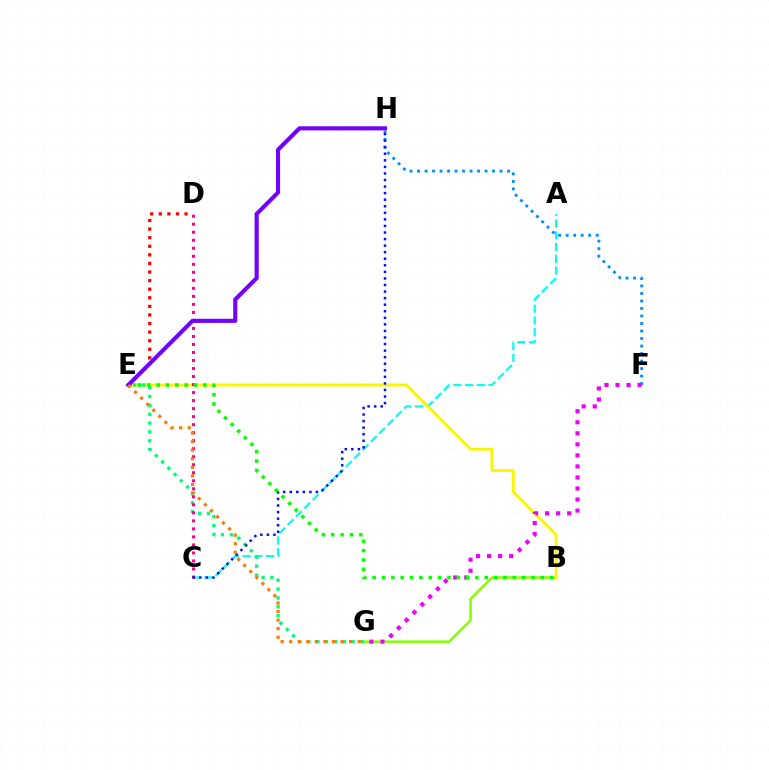{('A', 'C'): [{'color': '#00fff6', 'line_style': 'dashed', 'thickness': 1.6}], ('B', 'G'): [{'color': '#84ff00', 'line_style': 'solid', 'thickness': 1.82}], ('B', 'E'): [{'color': '#fcf500', 'line_style': 'solid', 'thickness': 2.09}, {'color': '#08ff00', 'line_style': 'dotted', 'thickness': 2.54}], ('D', 'E'): [{'color': '#ff0000', 'line_style': 'dotted', 'thickness': 2.33}], ('E', 'G'): [{'color': '#00ff74', 'line_style': 'dotted', 'thickness': 2.41}, {'color': '#ff7c00', 'line_style': 'dotted', 'thickness': 2.32}], ('C', 'D'): [{'color': '#ff0094', 'line_style': 'dotted', 'thickness': 2.18}], ('F', 'H'): [{'color': '#008cff', 'line_style': 'dotted', 'thickness': 2.04}], ('C', 'H'): [{'color': '#0010ff', 'line_style': 'dotted', 'thickness': 1.78}], ('F', 'G'): [{'color': '#ee00ff', 'line_style': 'dotted', 'thickness': 3.0}], ('E', 'H'): [{'color': '#7200ff', 'line_style': 'solid', 'thickness': 2.96}]}